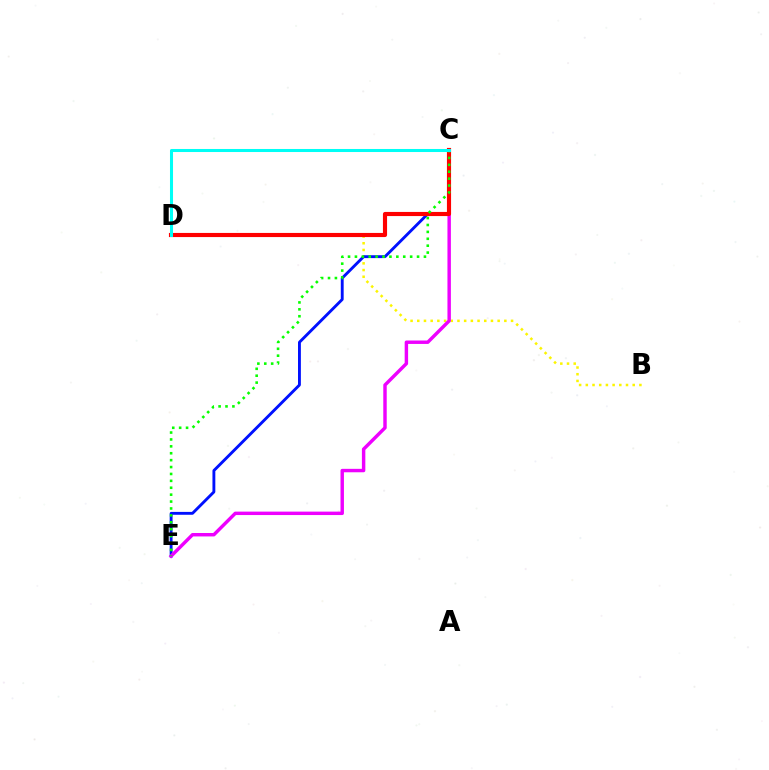{('B', 'D'): [{'color': '#fcf500', 'line_style': 'dotted', 'thickness': 1.82}], ('C', 'E'): [{'color': '#0010ff', 'line_style': 'solid', 'thickness': 2.07}, {'color': '#ee00ff', 'line_style': 'solid', 'thickness': 2.47}, {'color': '#08ff00', 'line_style': 'dotted', 'thickness': 1.88}], ('C', 'D'): [{'color': '#ff0000', 'line_style': 'solid', 'thickness': 2.97}, {'color': '#00fff6', 'line_style': 'solid', 'thickness': 2.19}]}